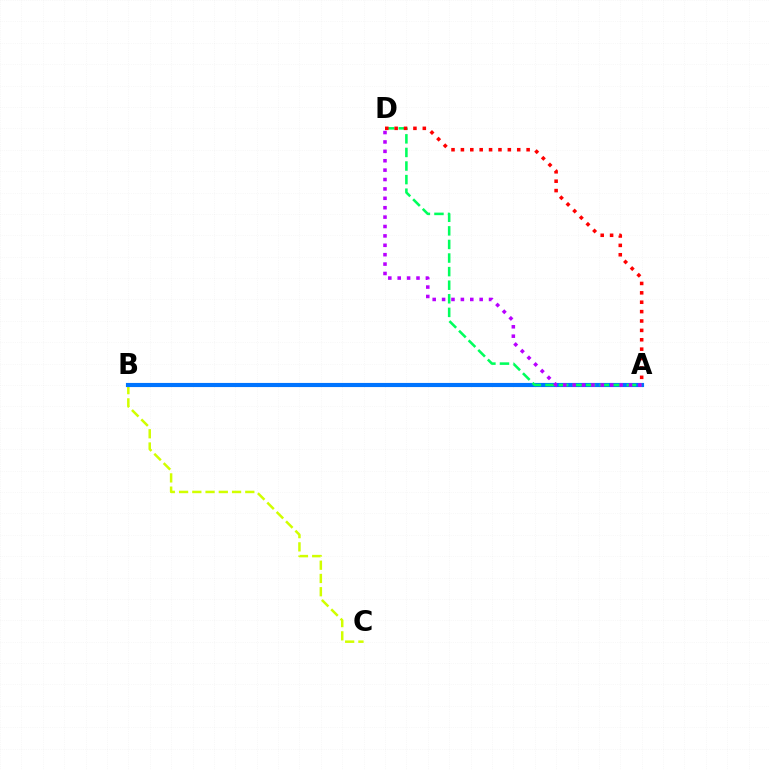{('B', 'C'): [{'color': '#d1ff00', 'line_style': 'dashed', 'thickness': 1.8}], ('A', 'B'): [{'color': '#0074ff', 'line_style': 'solid', 'thickness': 2.97}], ('A', 'D'): [{'color': '#00ff5c', 'line_style': 'dashed', 'thickness': 1.85}, {'color': '#b900ff', 'line_style': 'dotted', 'thickness': 2.55}, {'color': '#ff0000', 'line_style': 'dotted', 'thickness': 2.55}]}